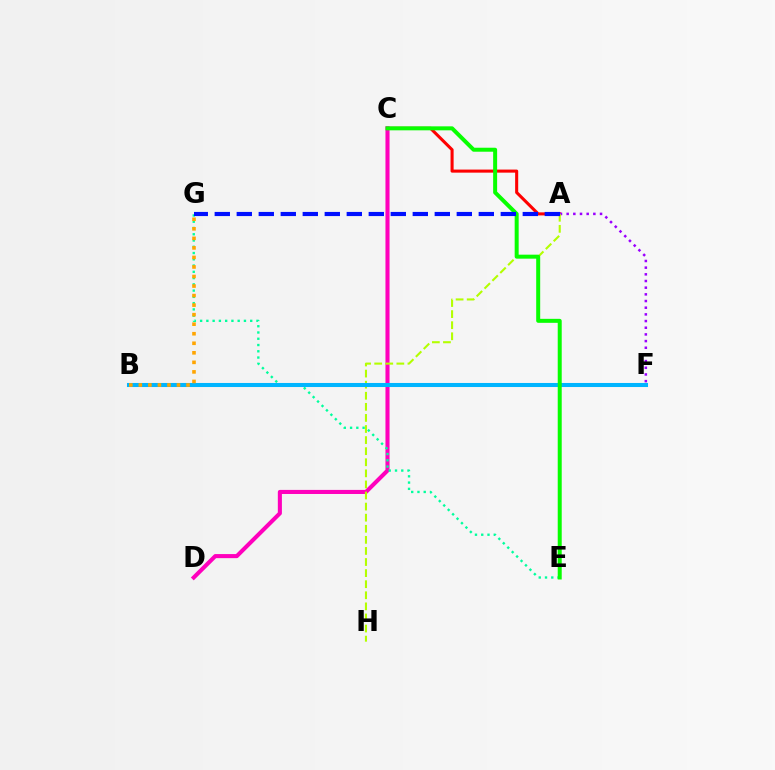{('A', 'C'): [{'color': '#ff0000', 'line_style': 'solid', 'thickness': 2.2}], ('C', 'D'): [{'color': '#ff00bd', 'line_style': 'solid', 'thickness': 2.94}], ('A', 'F'): [{'color': '#9b00ff', 'line_style': 'dotted', 'thickness': 1.81}], ('A', 'H'): [{'color': '#b3ff00', 'line_style': 'dashed', 'thickness': 1.51}], ('E', 'G'): [{'color': '#00ff9d', 'line_style': 'dotted', 'thickness': 1.7}], ('B', 'F'): [{'color': '#00b5ff', 'line_style': 'solid', 'thickness': 2.92}], ('B', 'G'): [{'color': '#ffa500', 'line_style': 'dotted', 'thickness': 2.59}], ('C', 'E'): [{'color': '#08ff00', 'line_style': 'solid', 'thickness': 2.87}], ('A', 'G'): [{'color': '#0010ff', 'line_style': 'dashed', 'thickness': 2.99}]}